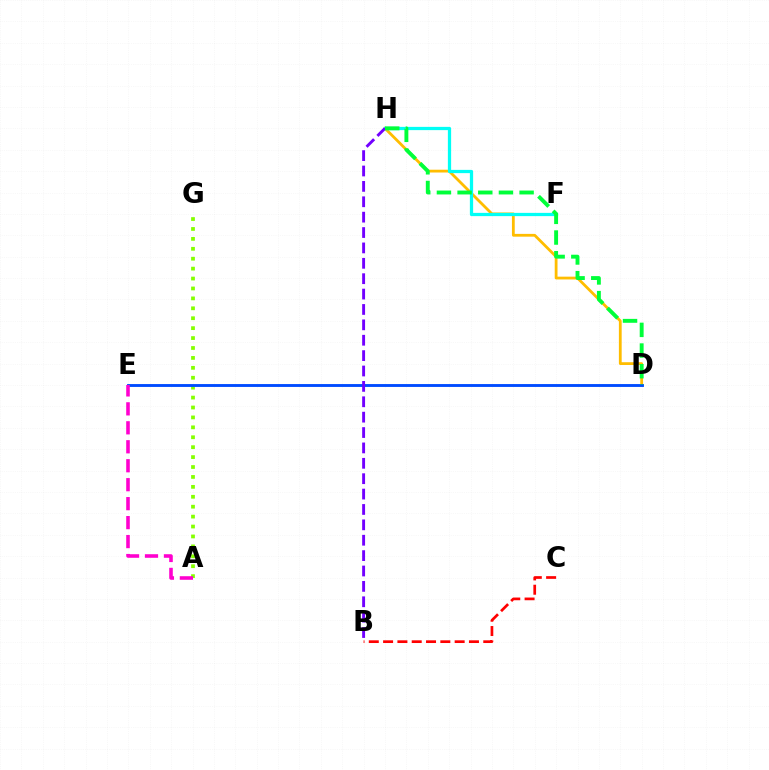{('A', 'G'): [{'color': '#84ff00', 'line_style': 'dotted', 'thickness': 2.7}], ('D', 'H'): [{'color': '#ffbd00', 'line_style': 'solid', 'thickness': 2.01}, {'color': '#00ff39', 'line_style': 'dashed', 'thickness': 2.81}], ('B', 'C'): [{'color': '#ff0000', 'line_style': 'dashed', 'thickness': 1.94}], ('D', 'E'): [{'color': '#004bff', 'line_style': 'solid', 'thickness': 2.07}], ('F', 'H'): [{'color': '#00fff6', 'line_style': 'solid', 'thickness': 2.34}], ('A', 'E'): [{'color': '#ff00cf', 'line_style': 'dashed', 'thickness': 2.58}], ('B', 'H'): [{'color': '#7200ff', 'line_style': 'dashed', 'thickness': 2.09}]}